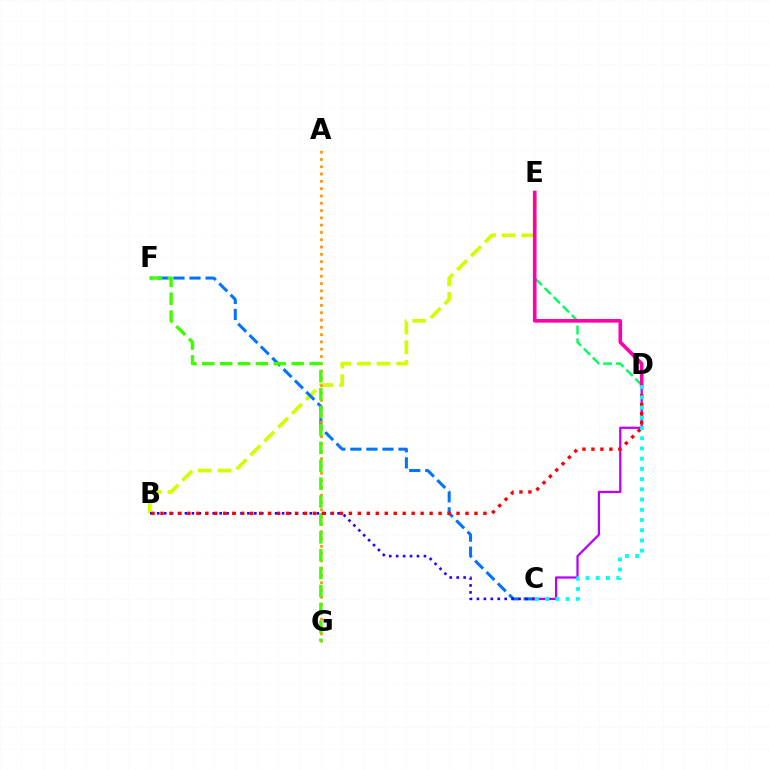{('B', 'E'): [{'color': '#d1ff00', 'line_style': 'dashed', 'thickness': 2.67}], ('C', 'F'): [{'color': '#0074ff', 'line_style': 'dashed', 'thickness': 2.18}], ('B', 'C'): [{'color': '#2500ff', 'line_style': 'dotted', 'thickness': 1.88}], ('C', 'D'): [{'color': '#b900ff', 'line_style': 'solid', 'thickness': 1.62}, {'color': '#00fff6', 'line_style': 'dotted', 'thickness': 2.78}], ('A', 'G'): [{'color': '#ff9400', 'line_style': 'dotted', 'thickness': 1.98}], ('D', 'E'): [{'color': '#00ff5c', 'line_style': 'dashed', 'thickness': 1.74}, {'color': '#ff00ac', 'line_style': 'solid', 'thickness': 2.6}], ('F', 'G'): [{'color': '#3dff00', 'line_style': 'dashed', 'thickness': 2.43}], ('B', 'D'): [{'color': '#ff0000', 'line_style': 'dotted', 'thickness': 2.44}]}